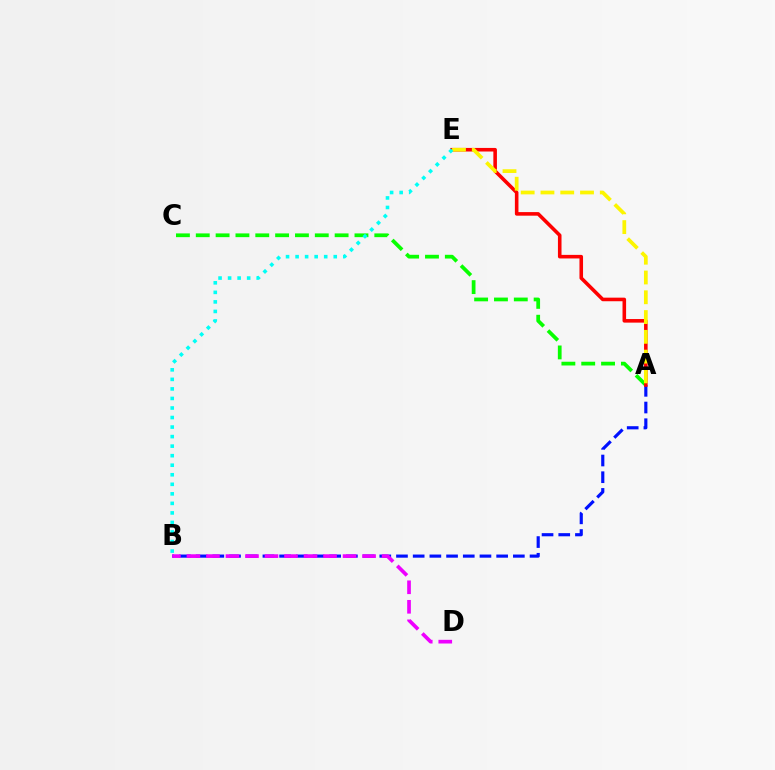{('A', 'B'): [{'color': '#0010ff', 'line_style': 'dashed', 'thickness': 2.27}], ('B', 'D'): [{'color': '#ee00ff', 'line_style': 'dashed', 'thickness': 2.65}], ('A', 'C'): [{'color': '#08ff00', 'line_style': 'dashed', 'thickness': 2.69}], ('A', 'E'): [{'color': '#ff0000', 'line_style': 'solid', 'thickness': 2.58}, {'color': '#fcf500', 'line_style': 'dashed', 'thickness': 2.69}], ('B', 'E'): [{'color': '#00fff6', 'line_style': 'dotted', 'thickness': 2.59}]}